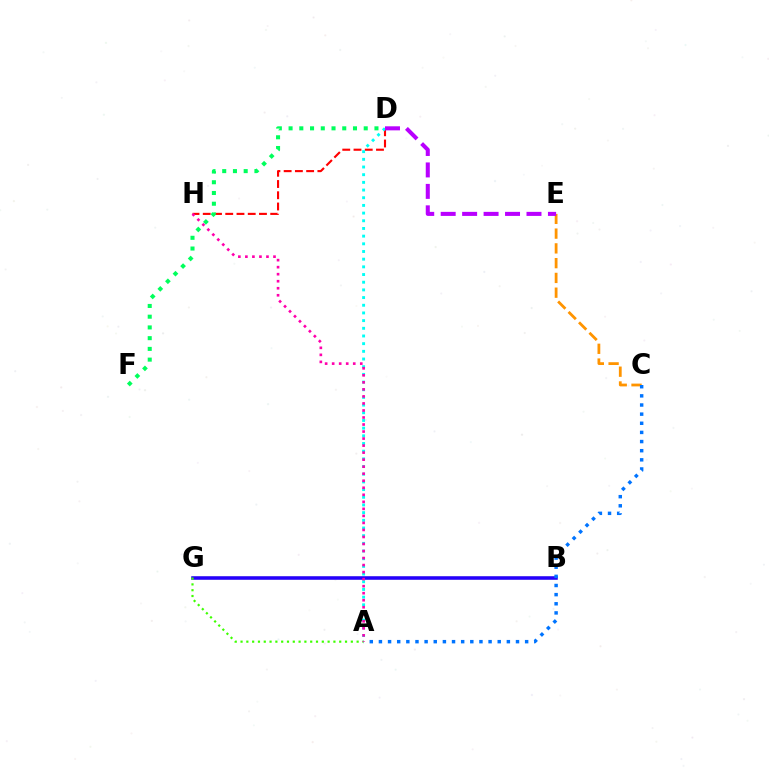{('B', 'G'): [{'color': '#d1ff00', 'line_style': 'solid', 'thickness': 1.75}, {'color': '#2500ff', 'line_style': 'solid', 'thickness': 2.55}], ('A', 'G'): [{'color': '#3dff00', 'line_style': 'dotted', 'thickness': 1.58}], ('C', 'E'): [{'color': '#ff9400', 'line_style': 'dashed', 'thickness': 2.01}], ('D', 'H'): [{'color': '#ff0000', 'line_style': 'dashed', 'thickness': 1.53}], ('A', 'D'): [{'color': '#00fff6', 'line_style': 'dotted', 'thickness': 2.09}], ('D', 'E'): [{'color': '#b900ff', 'line_style': 'dashed', 'thickness': 2.91}], ('A', 'C'): [{'color': '#0074ff', 'line_style': 'dotted', 'thickness': 2.48}], ('A', 'H'): [{'color': '#ff00ac', 'line_style': 'dotted', 'thickness': 1.91}], ('D', 'F'): [{'color': '#00ff5c', 'line_style': 'dotted', 'thickness': 2.92}]}